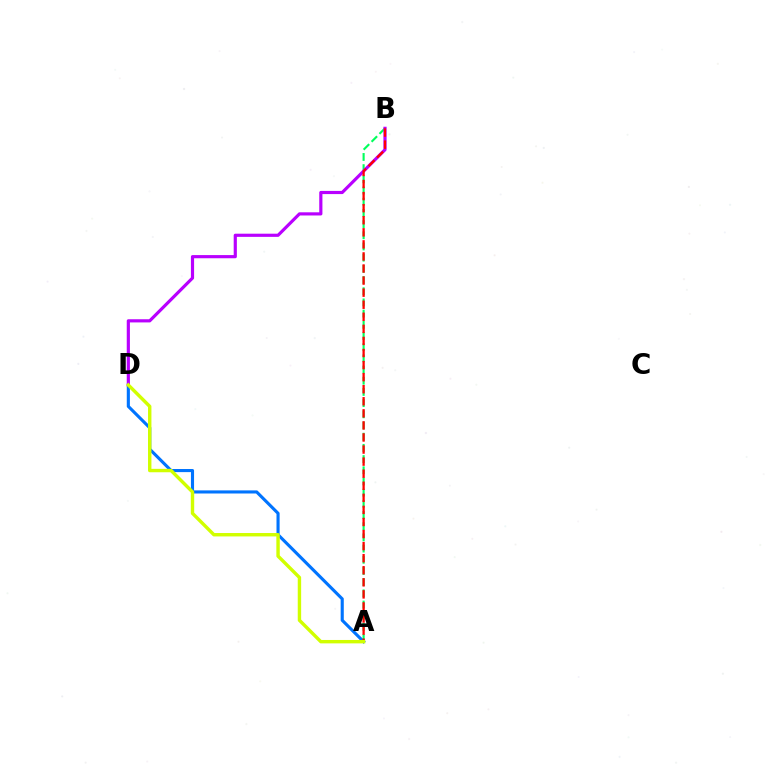{('A', 'D'): [{'color': '#0074ff', 'line_style': 'solid', 'thickness': 2.24}, {'color': '#d1ff00', 'line_style': 'solid', 'thickness': 2.45}], ('A', 'B'): [{'color': '#00ff5c', 'line_style': 'dashed', 'thickness': 1.52}, {'color': '#ff0000', 'line_style': 'dashed', 'thickness': 1.64}], ('B', 'D'): [{'color': '#b900ff', 'line_style': 'solid', 'thickness': 2.28}]}